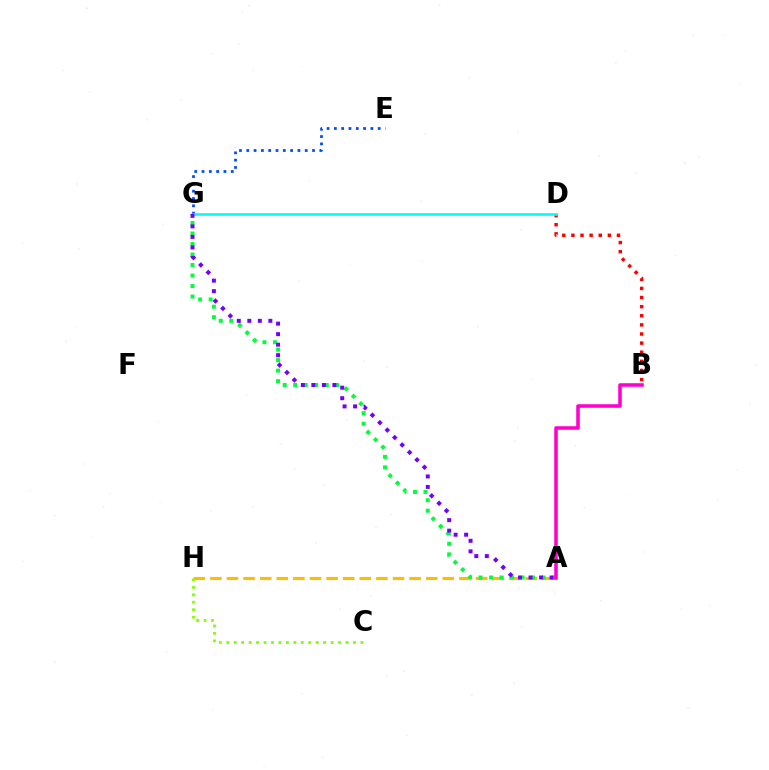{('A', 'H'): [{'color': '#ffbd00', 'line_style': 'dashed', 'thickness': 2.26}], ('A', 'G'): [{'color': '#00ff39', 'line_style': 'dotted', 'thickness': 2.85}, {'color': '#7200ff', 'line_style': 'dotted', 'thickness': 2.86}], ('E', 'G'): [{'color': '#004bff', 'line_style': 'dotted', 'thickness': 1.98}], ('B', 'D'): [{'color': '#ff0000', 'line_style': 'dotted', 'thickness': 2.48}], ('A', 'B'): [{'color': '#ff00cf', 'line_style': 'solid', 'thickness': 2.55}], ('D', 'G'): [{'color': '#00fff6', 'line_style': 'solid', 'thickness': 1.9}], ('C', 'H'): [{'color': '#84ff00', 'line_style': 'dotted', 'thickness': 2.02}]}